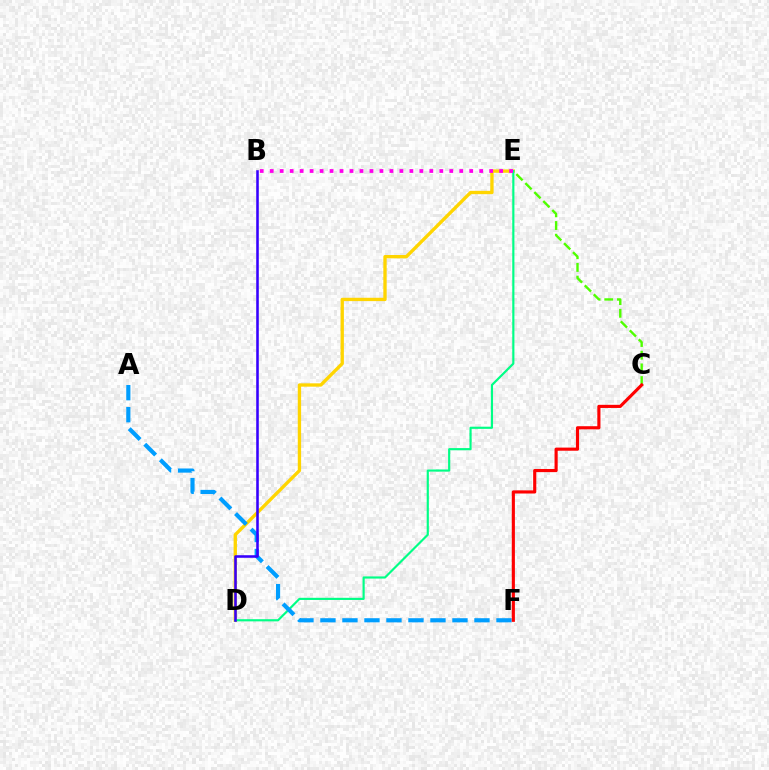{('D', 'E'): [{'color': '#ffd500', 'line_style': 'solid', 'thickness': 2.4}, {'color': '#00ff86', 'line_style': 'solid', 'thickness': 1.56}], ('C', 'E'): [{'color': '#4fff00', 'line_style': 'dashed', 'thickness': 1.72}], ('B', 'E'): [{'color': '#ff00ed', 'line_style': 'dotted', 'thickness': 2.71}], ('A', 'F'): [{'color': '#009eff', 'line_style': 'dashed', 'thickness': 2.99}], ('B', 'D'): [{'color': '#3700ff', 'line_style': 'solid', 'thickness': 1.84}], ('C', 'F'): [{'color': '#ff0000', 'line_style': 'solid', 'thickness': 2.26}]}